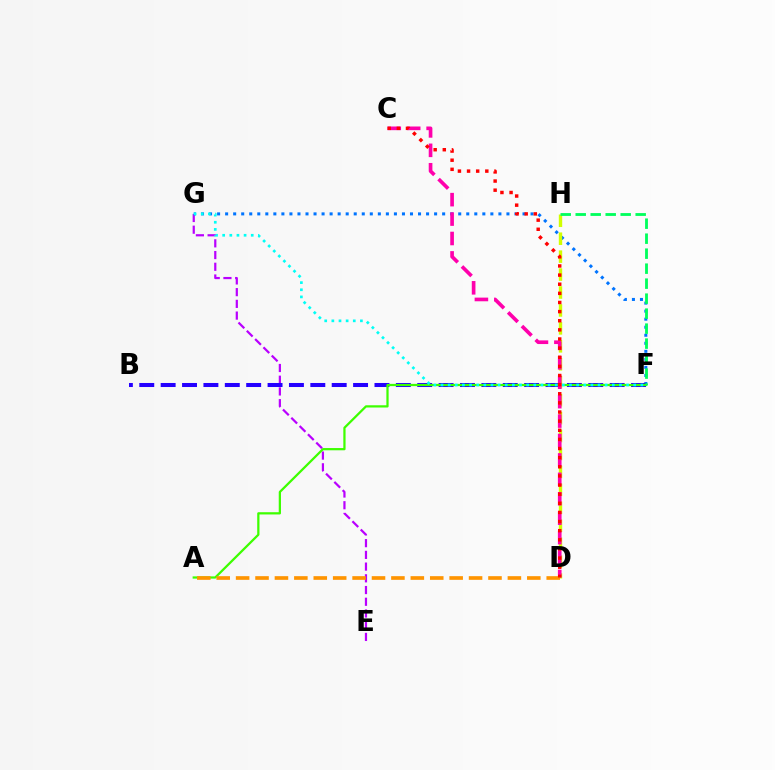{('E', 'G'): [{'color': '#b900ff', 'line_style': 'dashed', 'thickness': 1.59}], ('F', 'G'): [{'color': '#0074ff', 'line_style': 'dotted', 'thickness': 2.18}, {'color': '#00fff6', 'line_style': 'dotted', 'thickness': 1.94}], ('B', 'F'): [{'color': '#2500ff', 'line_style': 'dashed', 'thickness': 2.9}], ('A', 'F'): [{'color': '#3dff00', 'line_style': 'solid', 'thickness': 1.62}], ('D', 'H'): [{'color': '#d1ff00', 'line_style': 'dashed', 'thickness': 2.44}], ('F', 'H'): [{'color': '#00ff5c', 'line_style': 'dashed', 'thickness': 2.04}], ('C', 'D'): [{'color': '#ff00ac', 'line_style': 'dashed', 'thickness': 2.64}, {'color': '#ff0000', 'line_style': 'dotted', 'thickness': 2.48}], ('A', 'D'): [{'color': '#ff9400', 'line_style': 'dashed', 'thickness': 2.64}]}